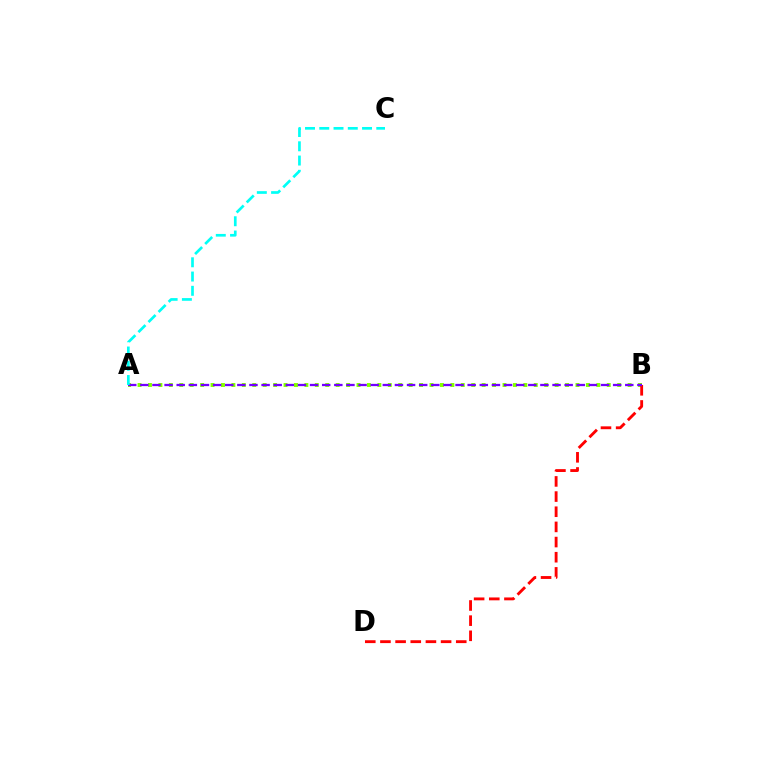{('A', 'B'): [{'color': '#84ff00', 'line_style': 'dotted', 'thickness': 2.83}, {'color': '#7200ff', 'line_style': 'dashed', 'thickness': 1.65}], ('B', 'D'): [{'color': '#ff0000', 'line_style': 'dashed', 'thickness': 2.06}], ('A', 'C'): [{'color': '#00fff6', 'line_style': 'dashed', 'thickness': 1.94}]}